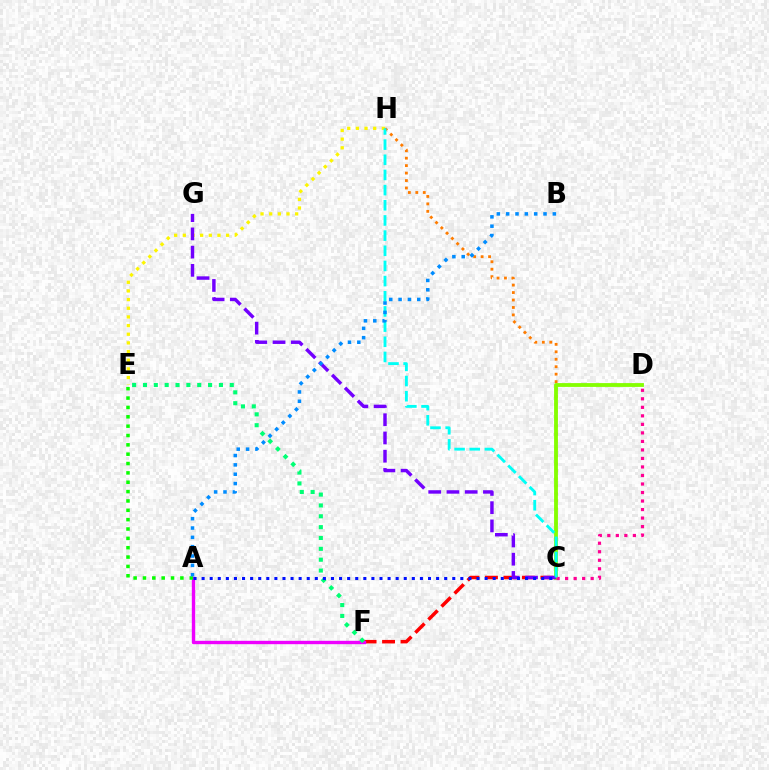{('E', 'H'): [{'color': '#fcf500', 'line_style': 'dotted', 'thickness': 2.35}], ('C', 'H'): [{'color': '#ff7c00', 'line_style': 'dotted', 'thickness': 2.03}, {'color': '#00fff6', 'line_style': 'dashed', 'thickness': 2.06}], ('C', 'D'): [{'color': '#84ff00', 'line_style': 'solid', 'thickness': 2.74}, {'color': '#ff0094', 'line_style': 'dotted', 'thickness': 2.31}], ('C', 'F'): [{'color': '#ff0000', 'line_style': 'dashed', 'thickness': 2.51}], ('A', 'F'): [{'color': '#ee00ff', 'line_style': 'solid', 'thickness': 2.43}], ('A', 'E'): [{'color': '#08ff00', 'line_style': 'dotted', 'thickness': 2.54}], ('C', 'G'): [{'color': '#7200ff', 'line_style': 'dashed', 'thickness': 2.48}], ('A', 'B'): [{'color': '#008cff', 'line_style': 'dotted', 'thickness': 2.54}], ('E', 'F'): [{'color': '#00ff74', 'line_style': 'dotted', 'thickness': 2.95}], ('A', 'C'): [{'color': '#0010ff', 'line_style': 'dotted', 'thickness': 2.2}]}